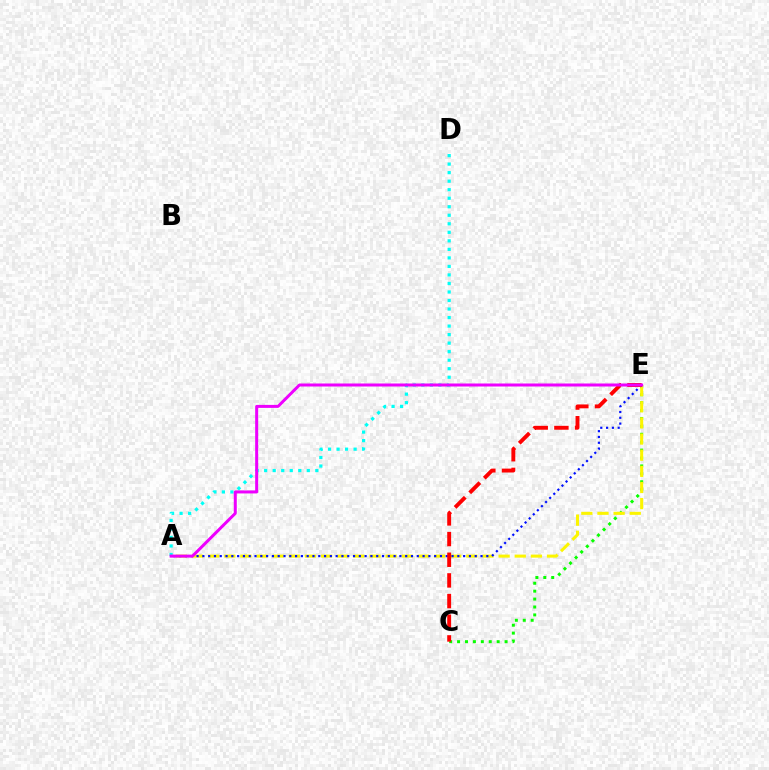{('C', 'E'): [{'color': '#08ff00', 'line_style': 'dotted', 'thickness': 2.15}, {'color': '#ff0000', 'line_style': 'dashed', 'thickness': 2.81}], ('A', 'E'): [{'color': '#fcf500', 'line_style': 'dashed', 'thickness': 2.19}, {'color': '#0010ff', 'line_style': 'dotted', 'thickness': 1.57}, {'color': '#ee00ff', 'line_style': 'solid', 'thickness': 2.16}], ('A', 'D'): [{'color': '#00fff6', 'line_style': 'dotted', 'thickness': 2.32}]}